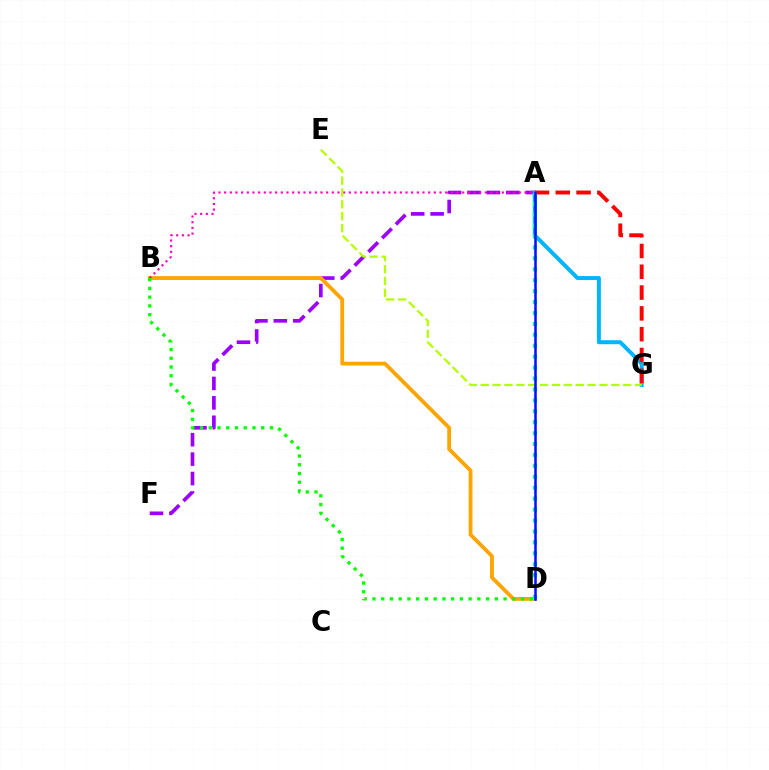{('A', 'F'): [{'color': '#9b00ff', 'line_style': 'dashed', 'thickness': 2.64}], ('B', 'D'): [{'color': '#ffa500', 'line_style': 'solid', 'thickness': 2.74}, {'color': '#08ff00', 'line_style': 'dotted', 'thickness': 2.38}], ('A', 'B'): [{'color': '#ff00bd', 'line_style': 'dotted', 'thickness': 1.54}], ('A', 'G'): [{'color': '#00b5ff', 'line_style': 'solid', 'thickness': 2.86}, {'color': '#ff0000', 'line_style': 'dashed', 'thickness': 2.83}], ('A', 'D'): [{'color': '#00ff9d', 'line_style': 'dotted', 'thickness': 2.97}, {'color': '#0010ff', 'line_style': 'solid', 'thickness': 1.82}], ('E', 'G'): [{'color': '#b3ff00', 'line_style': 'dashed', 'thickness': 1.61}]}